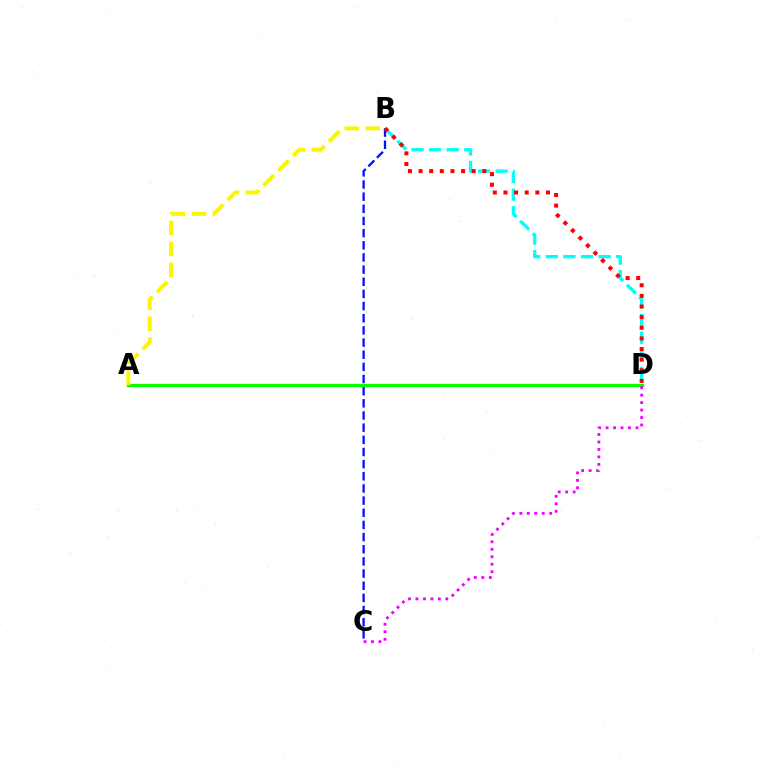{('B', 'D'): [{'color': '#00fff6', 'line_style': 'dashed', 'thickness': 2.39}, {'color': '#ff0000', 'line_style': 'dotted', 'thickness': 2.89}], ('B', 'C'): [{'color': '#0010ff', 'line_style': 'dashed', 'thickness': 1.65}], ('A', 'D'): [{'color': '#08ff00', 'line_style': 'solid', 'thickness': 2.31}], ('A', 'B'): [{'color': '#fcf500', 'line_style': 'dashed', 'thickness': 2.84}], ('C', 'D'): [{'color': '#ee00ff', 'line_style': 'dotted', 'thickness': 2.03}]}